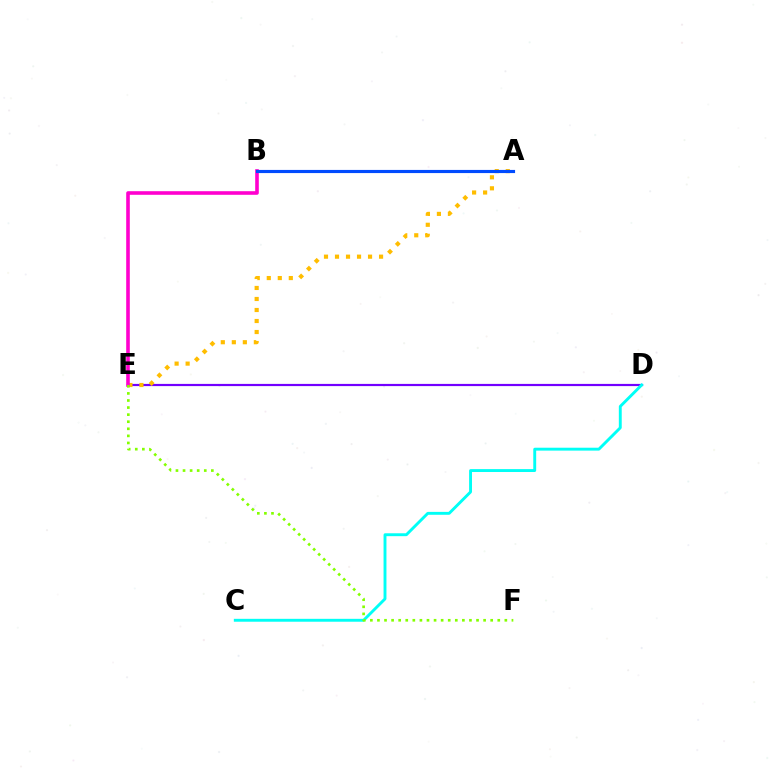{('A', 'B'): [{'color': '#00ff39', 'line_style': 'dotted', 'thickness': 1.87}, {'color': '#ff0000', 'line_style': 'dotted', 'thickness': 1.98}, {'color': '#004bff', 'line_style': 'solid', 'thickness': 2.27}], ('D', 'E'): [{'color': '#7200ff', 'line_style': 'solid', 'thickness': 1.58}], ('C', 'D'): [{'color': '#00fff6', 'line_style': 'solid', 'thickness': 2.09}], ('A', 'E'): [{'color': '#ffbd00', 'line_style': 'dotted', 'thickness': 2.99}], ('B', 'E'): [{'color': '#ff00cf', 'line_style': 'solid', 'thickness': 2.59}], ('E', 'F'): [{'color': '#84ff00', 'line_style': 'dotted', 'thickness': 1.92}]}